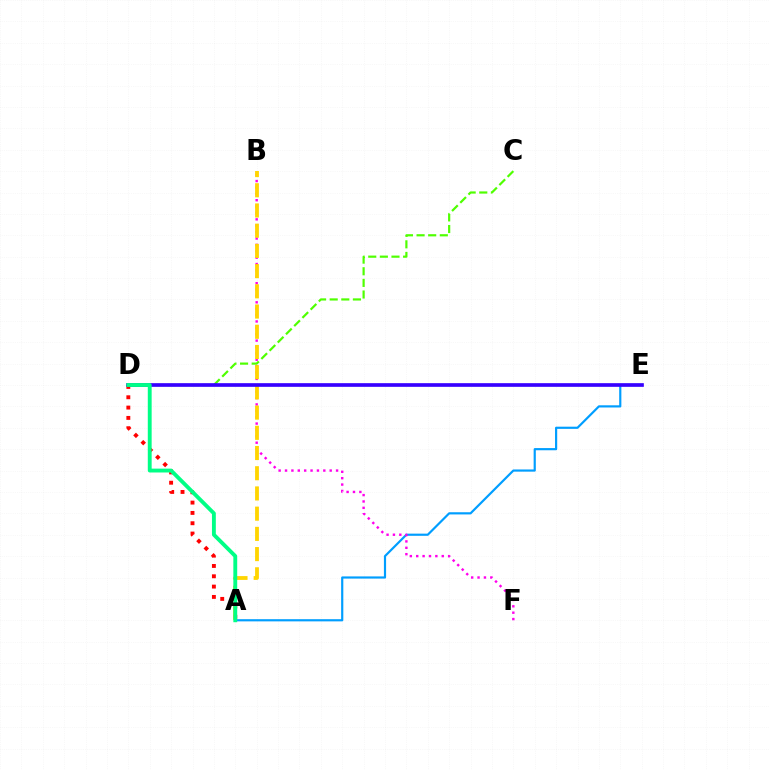{('A', 'E'): [{'color': '#009eff', 'line_style': 'solid', 'thickness': 1.57}], ('A', 'D'): [{'color': '#ff0000', 'line_style': 'dotted', 'thickness': 2.8}, {'color': '#00ff86', 'line_style': 'solid', 'thickness': 2.78}], ('B', 'F'): [{'color': '#ff00ed', 'line_style': 'dotted', 'thickness': 1.73}], ('C', 'D'): [{'color': '#4fff00', 'line_style': 'dashed', 'thickness': 1.58}], ('A', 'B'): [{'color': '#ffd500', 'line_style': 'dashed', 'thickness': 2.75}], ('D', 'E'): [{'color': '#3700ff', 'line_style': 'solid', 'thickness': 2.64}]}